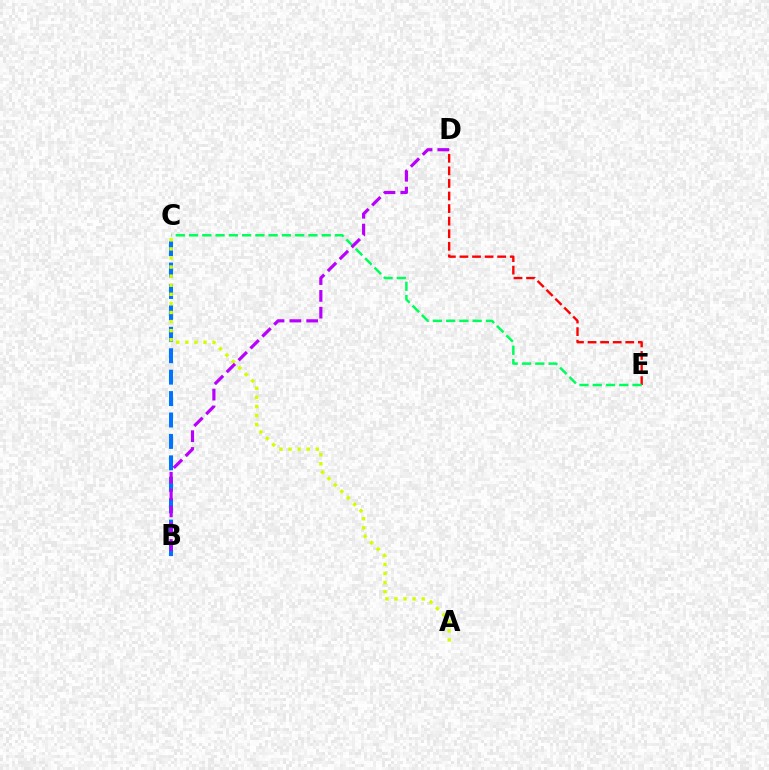{('B', 'C'): [{'color': '#0074ff', 'line_style': 'dashed', 'thickness': 2.91}], ('D', 'E'): [{'color': '#ff0000', 'line_style': 'dashed', 'thickness': 1.71}], ('A', 'C'): [{'color': '#d1ff00', 'line_style': 'dotted', 'thickness': 2.47}], ('C', 'E'): [{'color': '#00ff5c', 'line_style': 'dashed', 'thickness': 1.8}], ('B', 'D'): [{'color': '#b900ff', 'line_style': 'dashed', 'thickness': 2.28}]}